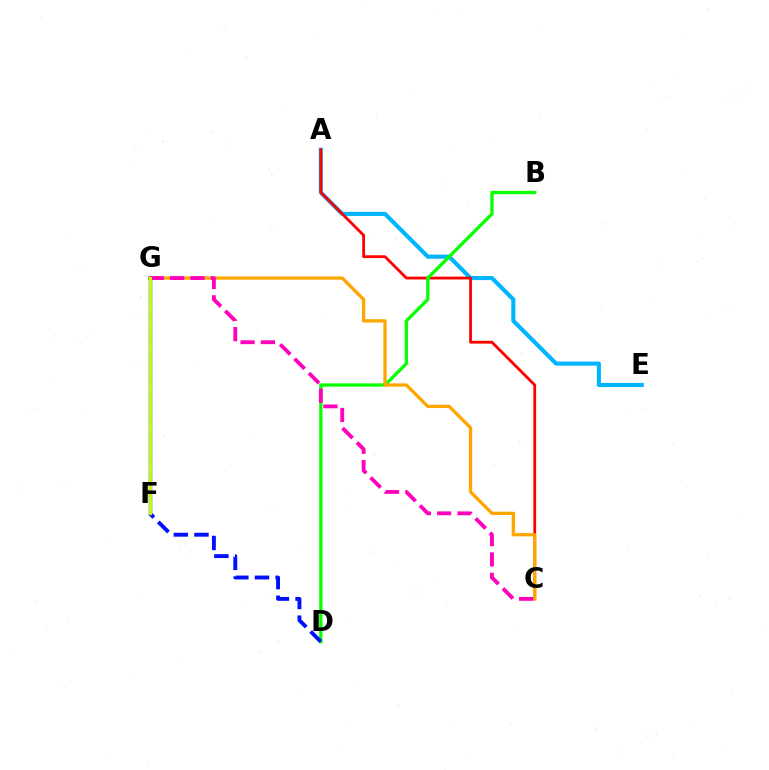{('A', 'E'): [{'color': '#00b5ff', 'line_style': 'solid', 'thickness': 2.96}], ('A', 'C'): [{'color': '#ff0000', 'line_style': 'solid', 'thickness': 2.01}], ('B', 'D'): [{'color': '#08ff00', 'line_style': 'solid', 'thickness': 2.37}], ('C', 'G'): [{'color': '#ffa500', 'line_style': 'solid', 'thickness': 2.36}, {'color': '#ff00bd', 'line_style': 'dashed', 'thickness': 2.76}], ('F', 'G'): [{'color': '#00ff9d', 'line_style': 'dotted', 'thickness': 1.56}, {'color': '#9b00ff', 'line_style': 'solid', 'thickness': 2.48}, {'color': '#b3ff00', 'line_style': 'solid', 'thickness': 2.23}], ('D', 'F'): [{'color': '#0010ff', 'line_style': 'dashed', 'thickness': 2.81}]}